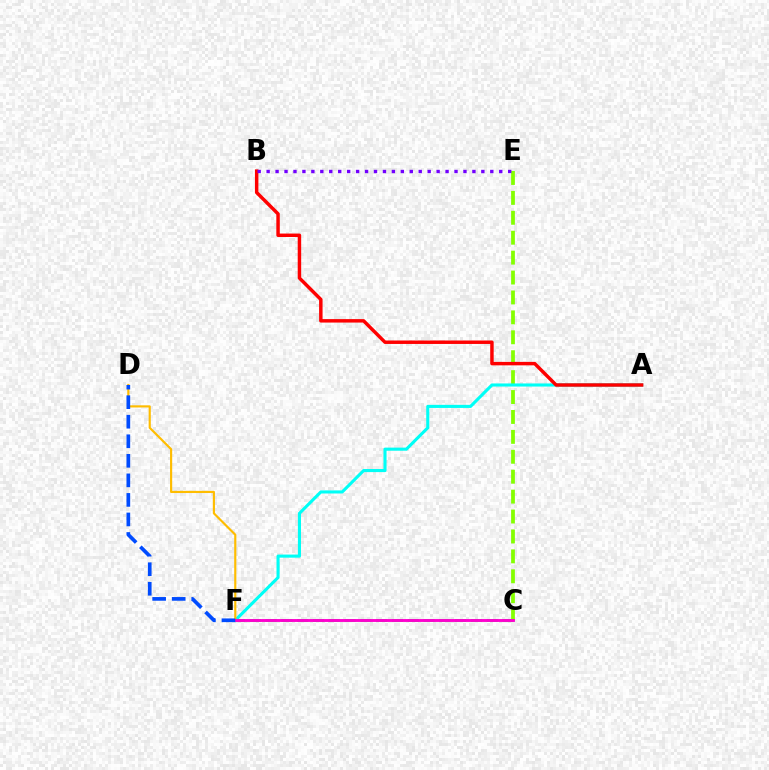{('C', 'F'): [{'color': '#00ff39', 'line_style': 'dashed', 'thickness': 2.15}, {'color': '#ff00cf', 'line_style': 'solid', 'thickness': 2.07}], ('C', 'E'): [{'color': '#84ff00', 'line_style': 'dashed', 'thickness': 2.71}], ('A', 'F'): [{'color': '#00fff6', 'line_style': 'solid', 'thickness': 2.23}], ('D', 'F'): [{'color': '#ffbd00', 'line_style': 'solid', 'thickness': 1.55}, {'color': '#004bff', 'line_style': 'dashed', 'thickness': 2.66}], ('A', 'B'): [{'color': '#ff0000', 'line_style': 'solid', 'thickness': 2.49}], ('B', 'E'): [{'color': '#7200ff', 'line_style': 'dotted', 'thickness': 2.43}]}